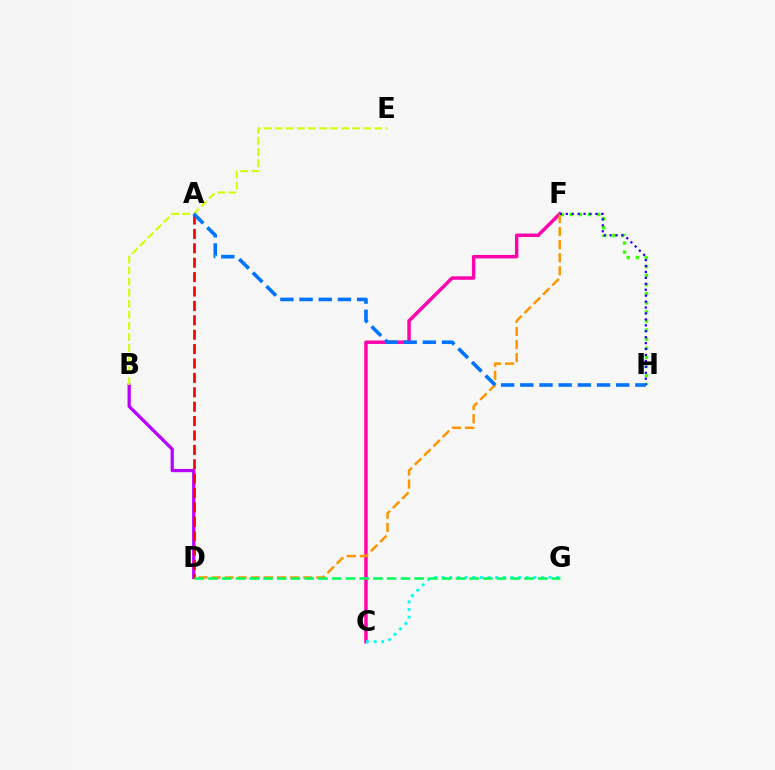{('F', 'H'): [{'color': '#3dff00', 'line_style': 'dotted', 'thickness': 2.47}, {'color': '#2500ff', 'line_style': 'dotted', 'thickness': 1.61}], ('C', 'F'): [{'color': '#ff00ac', 'line_style': 'solid', 'thickness': 2.48}], ('B', 'D'): [{'color': '#b900ff', 'line_style': 'solid', 'thickness': 2.34}], ('D', 'F'): [{'color': '#ff9400', 'line_style': 'dashed', 'thickness': 1.78}], ('A', 'D'): [{'color': '#ff0000', 'line_style': 'dashed', 'thickness': 1.96}], ('B', 'E'): [{'color': '#d1ff00', 'line_style': 'dashed', 'thickness': 1.5}], ('C', 'G'): [{'color': '#00fff6', 'line_style': 'dotted', 'thickness': 2.08}], ('A', 'H'): [{'color': '#0074ff', 'line_style': 'dashed', 'thickness': 2.61}], ('D', 'G'): [{'color': '#00ff5c', 'line_style': 'dashed', 'thickness': 1.87}]}